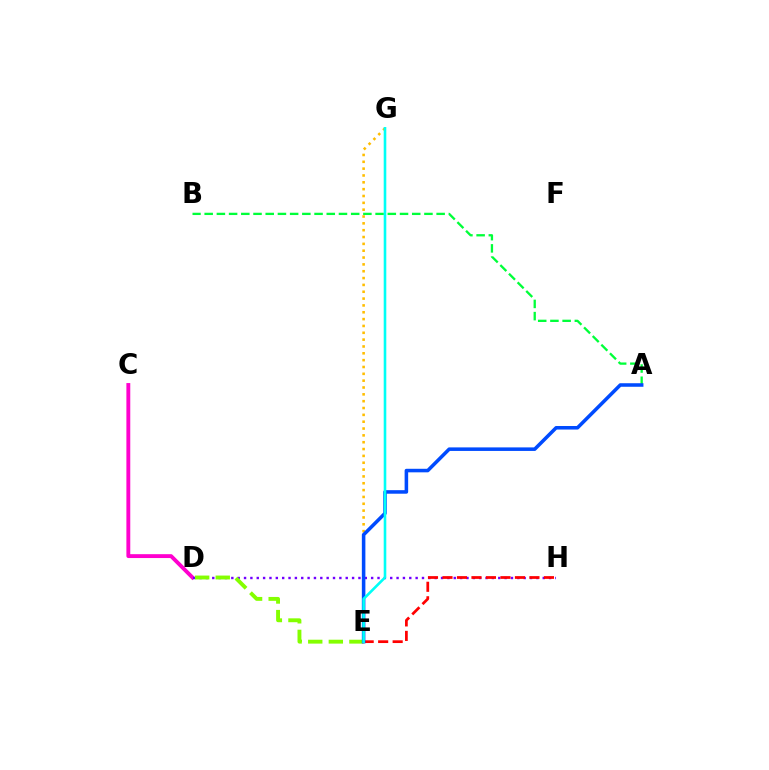{('C', 'D'): [{'color': '#ff00cf', 'line_style': 'solid', 'thickness': 2.79}], ('D', 'H'): [{'color': '#7200ff', 'line_style': 'dotted', 'thickness': 1.73}], ('A', 'B'): [{'color': '#00ff39', 'line_style': 'dashed', 'thickness': 1.66}], ('E', 'G'): [{'color': '#ffbd00', 'line_style': 'dotted', 'thickness': 1.86}, {'color': '#00fff6', 'line_style': 'solid', 'thickness': 1.87}], ('D', 'E'): [{'color': '#84ff00', 'line_style': 'dashed', 'thickness': 2.8}], ('E', 'H'): [{'color': '#ff0000', 'line_style': 'dashed', 'thickness': 1.97}], ('A', 'E'): [{'color': '#004bff', 'line_style': 'solid', 'thickness': 2.55}]}